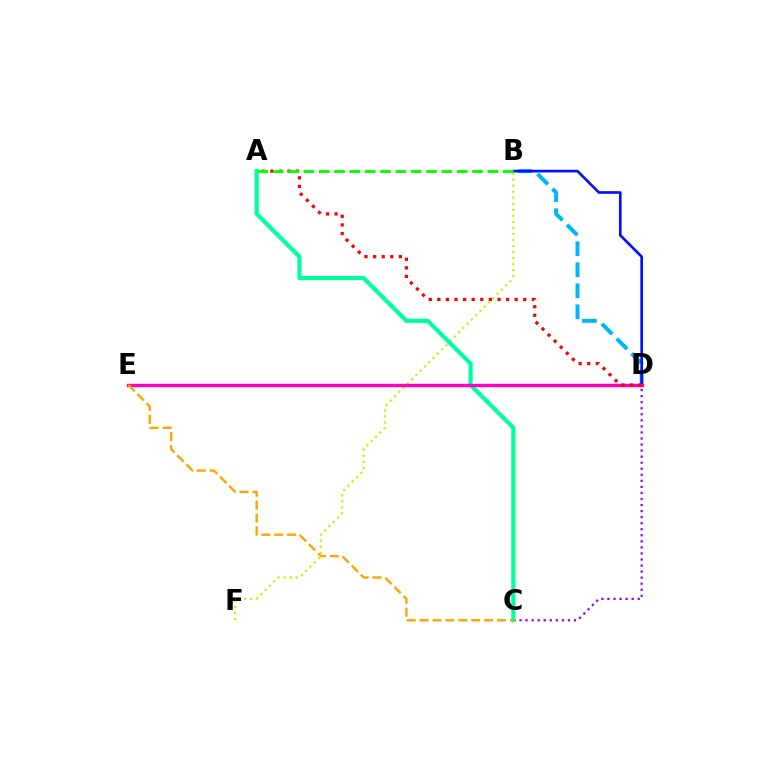{('B', 'F'): [{'color': '#b3ff00', 'line_style': 'dotted', 'thickness': 1.64}], ('C', 'D'): [{'color': '#9b00ff', 'line_style': 'dotted', 'thickness': 1.64}], ('B', 'D'): [{'color': '#00b5ff', 'line_style': 'dashed', 'thickness': 2.85}, {'color': '#0010ff', 'line_style': 'solid', 'thickness': 1.91}], ('A', 'C'): [{'color': '#00ff9d', 'line_style': 'solid', 'thickness': 2.98}], ('D', 'E'): [{'color': '#ff00bd', 'line_style': 'solid', 'thickness': 2.43}], ('C', 'E'): [{'color': '#ffa500', 'line_style': 'dashed', 'thickness': 1.75}], ('A', 'D'): [{'color': '#ff0000', 'line_style': 'dotted', 'thickness': 2.33}], ('A', 'B'): [{'color': '#08ff00', 'line_style': 'dashed', 'thickness': 2.08}]}